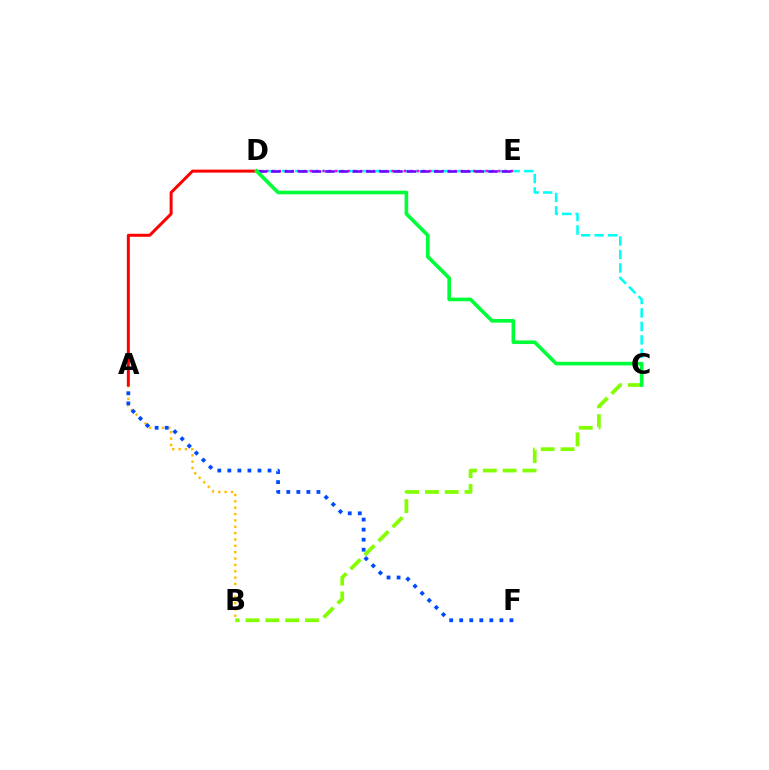{('A', 'B'): [{'color': '#ffbd00', 'line_style': 'dotted', 'thickness': 1.73}], ('C', 'D'): [{'color': '#00fff6', 'line_style': 'dashed', 'thickness': 1.83}, {'color': '#00ff39', 'line_style': 'solid', 'thickness': 2.61}], ('D', 'E'): [{'color': '#ff00cf', 'line_style': 'dotted', 'thickness': 1.7}, {'color': '#7200ff', 'line_style': 'dashed', 'thickness': 1.84}], ('B', 'C'): [{'color': '#84ff00', 'line_style': 'dashed', 'thickness': 2.69}], ('A', 'F'): [{'color': '#004bff', 'line_style': 'dotted', 'thickness': 2.73}], ('A', 'D'): [{'color': '#ff0000', 'line_style': 'solid', 'thickness': 2.15}]}